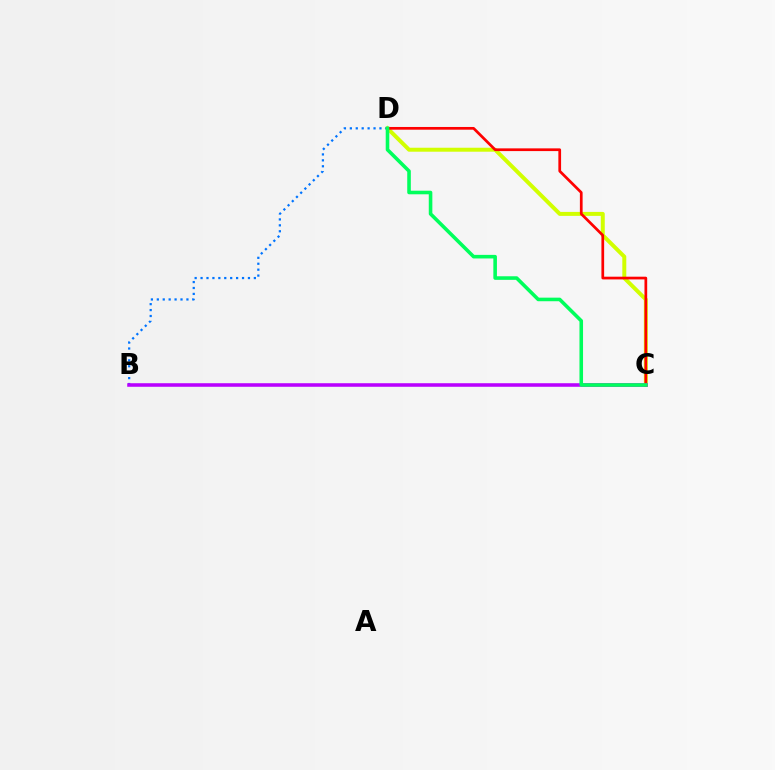{('C', 'D'): [{'color': '#d1ff00', 'line_style': 'solid', 'thickness': 2.86}, {'color': '#ff0000', 'line_style': 'solid', 'thickness': 1.96}, {'color': '#00ff5c', 'line_style': 'solid', 'thickness': 2.58}], ('B', 'D'): [{'color': '#0074ff', 'line_style': 'dotted', 'thickness': 1.61}], ('B', 'C'): [{'color': '#b900ff', 'line_style': 'solid', 'thickness': 2.56}]}